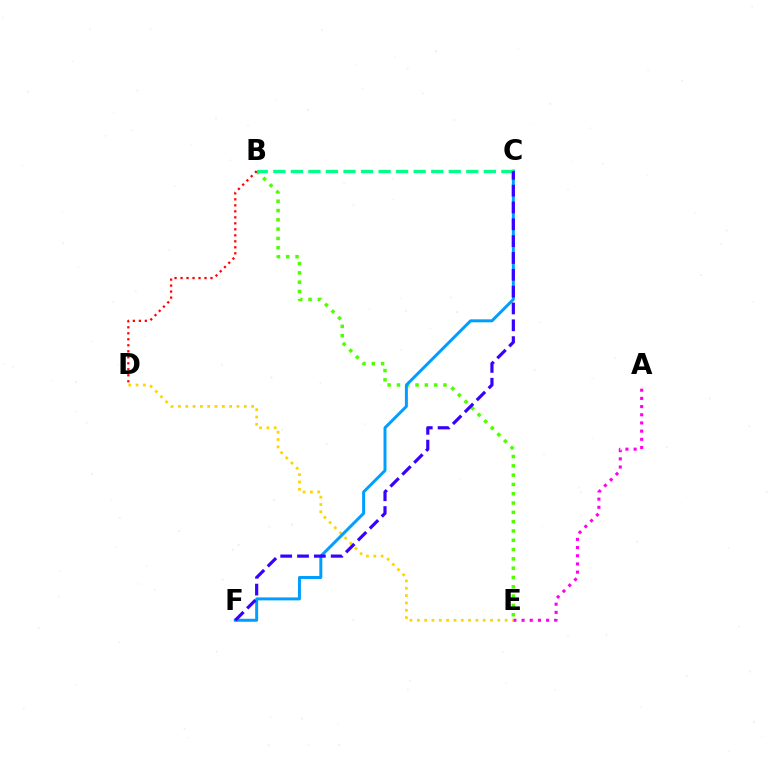{('A', 'E'): [{'color': '#ff00ed', 'line_style': 'dotted', 'thickness': 2.22}], ('B', 'E'): [{'color': '#4fff00', 'line_style': 'dotted', 'thickness': 2.53}], ('D', 'E'): [{'color': '#ffd500', 'line_style': 'dotted', 'thickness': 1.99}], ('C', 'F'): [{'color': '#009eff', 'line_style': 'solid', 'thickness': 2.14}, {'color': '#3700ff', 'line_style': 'dashed', 'thickness': 2.29}], ('B', 'C'): [{'color': '#00ff86', 'line_style': 'dashed', 'thickness': 2.38}], ('B', 'D'): [{'color': '#ff0000', 'line_style': 'dotted', 'thickness': 1.63}]}